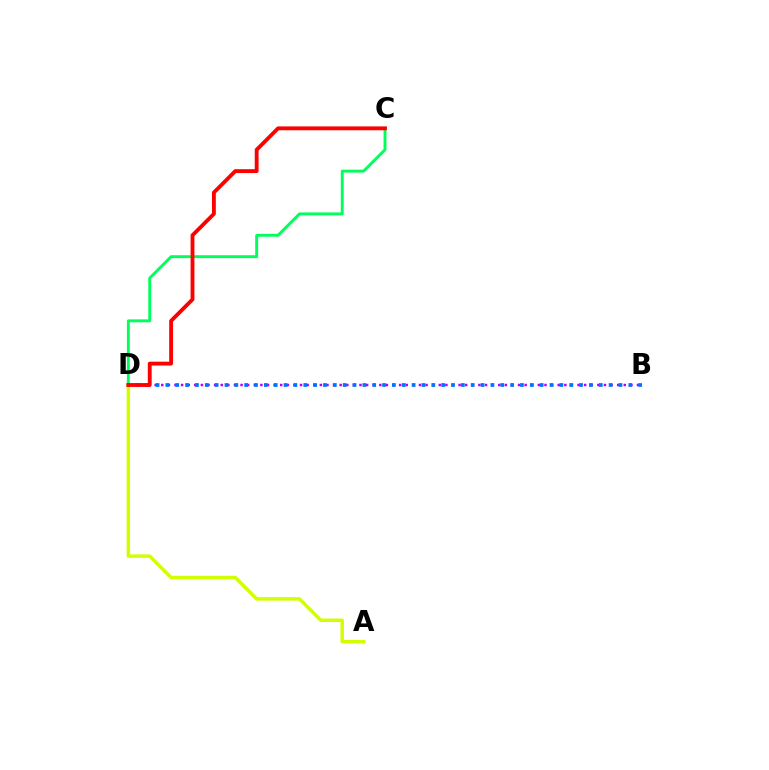{('A', 'D'): [{'color': '#d1ff00', 'line_style': 'solid', 'thickness': 2.5}], ('B', 'D'): [{'color': '#b900ff', 'line_style': 'dotted', 'thickness': 1.8}, {'color': '#0074ff', 'line_style': 'dotted', 'thickness': 2.68}], ('C', 'D'): [{'color': '#00ff5c', 'line_style': 'solid', 'thickness': 2.1}, {'color': '#ff0000', 'line_style': 'solid', 'thickness': 2.77}]}